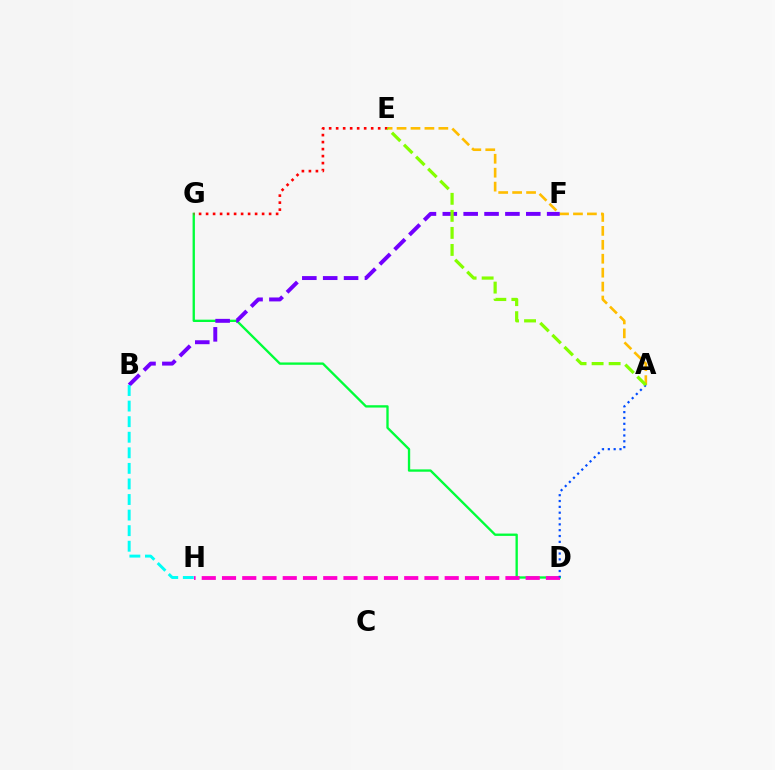{('D', 'G'): [{'color': '#00ff39', 'line_style': 'solid', 'thickness': 1.68}], ('D', 'H'): [{'color': '#ff00cf', 'line_style': 'dashed', 'thickness': 2.75}], ('A', 'E'): [{'color': '#ffbd00', 'line_style': 'dashed', 'thickness': 1.89}, {'color': '#84ff00', 'line_style': 'dashed', 'thickness': 2.31}], ('B', 'F'): [{'color': '#7200ff', 'line_style': 'dashed', 'thickness': 2.83}], ('E', 'G'): [{'color': '#ff0000', 'line_style': 'dotted', 'thickness': 1.9}], ('A', 'D'): [{'color': '#004bff', 'line_style': 'dotted', 'thickness': 1.58}], ('B', 'H'): [{'color': '#00fff6', 'line_style': 'dashed', 'thickness': 2.12}]}